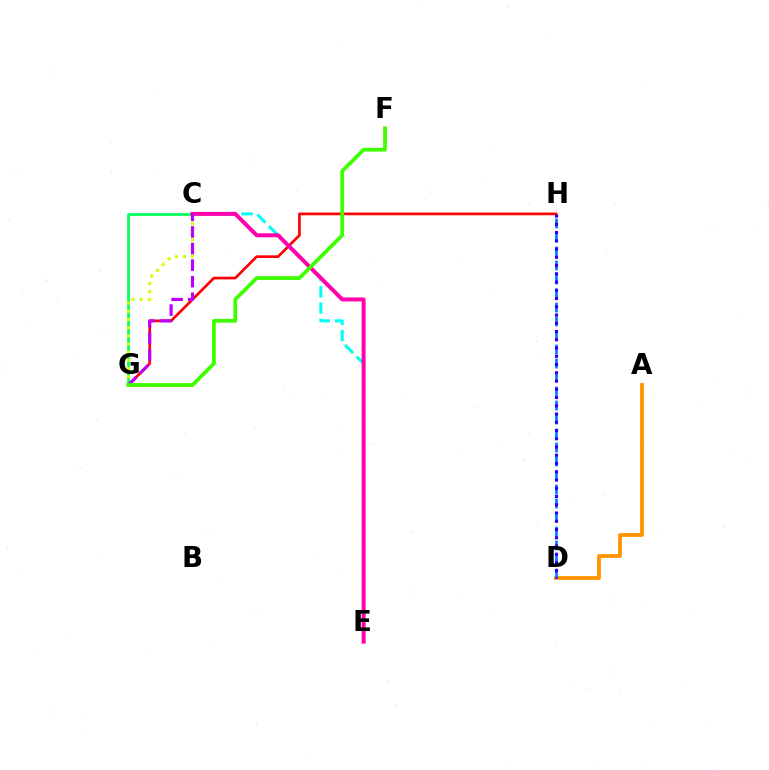{('A', 'D'): [{'color': '#ff9400', 'line_style': 'solid', 'thickness': 2.75}], ('G', 'H'): [{'color': '#ff0000', 'line_style': 'solid', 'thickness': 1.93}], ('C', 'G'): [{'color': '#00ff5c', 'line_style': 'solid', 'thickness': 1.95}, {'color': '#d1ff00', 'line_style': 'dotted', 'thickness': 2.23}, {'color': '#b900ff', 'line_style': 'dashed', 'thickness': 2.25}], ('D', 'H'): [{'color': '#0074ff', 'line_style': 'dashed', 'thickness': 1.9}, {'color': '#2500ff', 'line_style': 'dotted', 'thickness': 2.24}], ('C', 'E'): [{'color': '#00fff6', 'line_style': 'dashed', 'thickness': 2.21}, {'color': '#ff00ac', 'line_style': 'solid', 'thickness': 2.86}], ('F', 'G'): [{'color': '#3dff00', 'line_style': 'solid', 'thickness': 2.71}]}